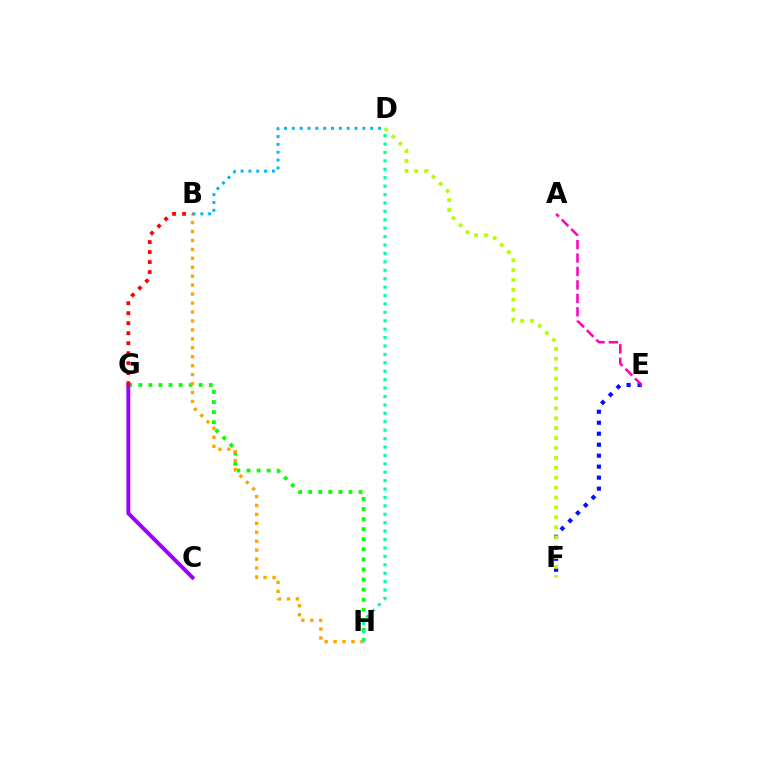{('G', 'H'): [{'color': '#08ff00', 'line_style': 'dotted', 'thickness': 2.74}], ('E', 'F'): [{'color': '#0010ff', 'line_style': 'dotted', 'thickness': 2.98}], ('A', 'E'): [{'color': '#ff00bd', 'line_style': 'dashed', 'thickness': 1.83}], ('B', 'H'): [{'color': '#ffa500', 'line_style': 'dotted', 'thickness': 2.43}], ('B', 'D'): [{'color': '#00b5ff', 'line_style': 'dotted', 'thickness': 2.13}], ('D', 'H'): [{'color': '#00ff9d', 'line_style': 'dotted', 'thickness': 2.29}], ('C', 'G'): [{'color': '#9b00ff', 'line_style': 'solid', 'thickness': 2.81}], ('D', 'F'): [{'color': '#b3ff00', 'line_style': 'dotted', 'thickness': 2.69}], ('B', 'G'): [{'color': '#ff0000', 'line_style': 'dotted', 'thickness': 2.72}]}